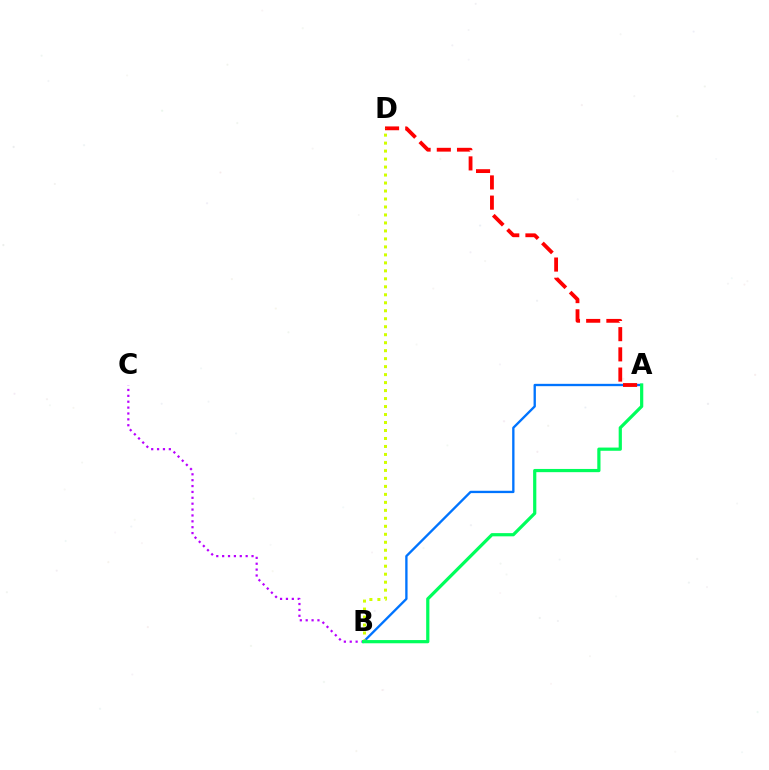{('B', 'C'): [{'color': '#b900ff', 'line_style': 'dotted', 'thickness': 1.6}], ('A', 'B'): [{'color': '#0074ff', 'line_style': 'solid', 'thickness': 1.68}, {'color': '#00ff5c', 'line_style': 'solid', 'thickness': 2.31}], ('A', 'D'): [{'color': '#ff0000', 'line_style': 'dashed', 'thickness': 2.75}], ('B', 'D'): [{'color': '#d1ff00', 'line_style': 'dotted', 'thickness': 2.17}]}